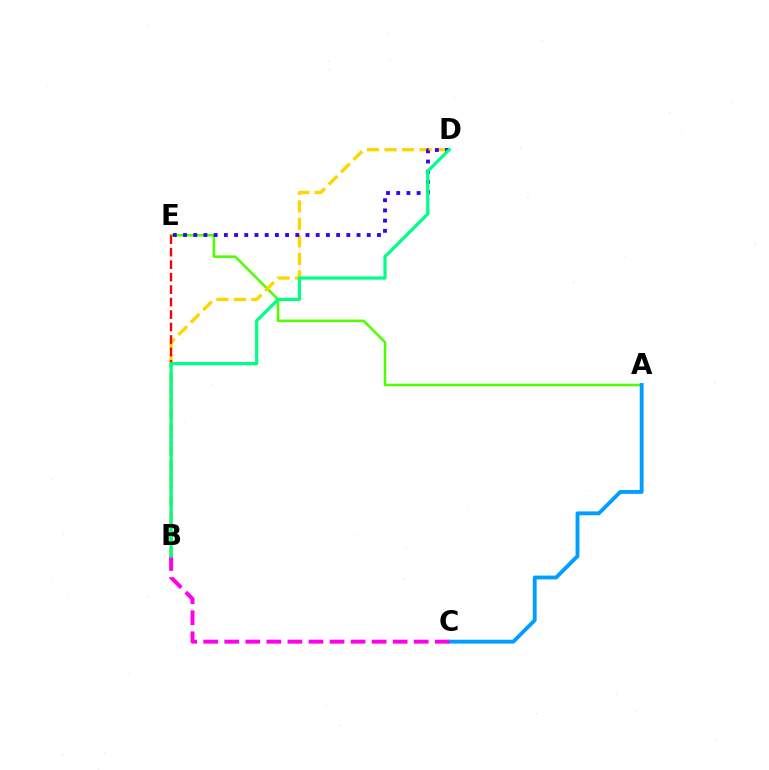{('A', 'E'): [{'color': '#4fff00', 'line_style': 'solid', 'thickness': 1.83}], ('B', 'D'): [{'color': '#ffd500', 'line_style': 'dashed', 'thickness': 2.38}, {'color': '#00ff86', 'line_style': 'solid', 'thickness': 2.32}], ('D', 'E'): [{'color': '#3700ff', 'line_style': 'dotted', 'thickness': 2.77}], ('A', 'C'): [{'color': '#009eff', 'line_style': 'solid', 'thickness': 2.77}], ('B', 'E'): [{'color': '#ff0000', 'line_style': 'dashed', 'thickness': 1.7}], ('B', 'C'): [{'color': '#ff00ed', 'line_style': 'dashed', 'thickness': 2.86}]}